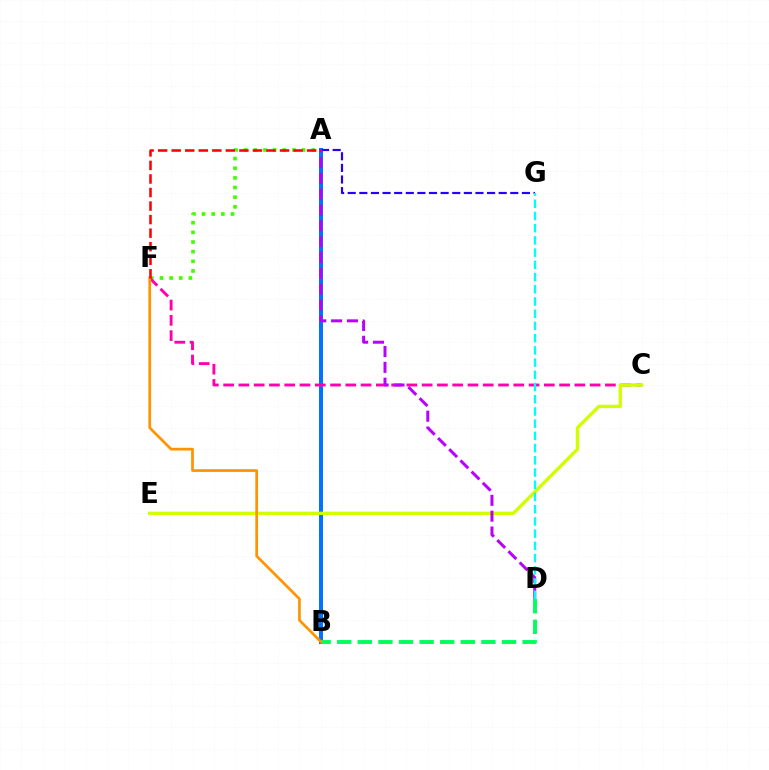{('A', 'B'): [{'color': '#0074ff', 'line_style': 'solid', 'thickness': 2.89}], ('A', 'F'): [{'color': '#3dff00', 'line_style': 'dotted', 'thickness': 2.62}, {'color': '#ff0000', 'line_style': 'dashed', 'thickness': 1.84}], ('C', 'F'): [{'color': '#ff00ac', 'line_style': 'dashed', 'thickness': 2.07}], ('A', 'G'): [{'color': '#2500ff', 'line_style': 'dashed', 'thickness': 1.58}], ('C', 'E'): [{'color': '#d1ff00', 'line_style': 'solid', 'thickness': 2.44}], ('B', 'D'): [{'color': '#00ff5c', 'line_style': 'dashed', 'thickness': 2.8}], ('A', 'D'): [{'color': '#b900ff', 'line_style': 'dashed', 'thickness': 2.15}], ('B', 'F'): [{'color': '#ff9400', 'line_style': 'solid', 'thickness': 1.96}], ('D', 'G'): [{'color': '#00fff6', 'line_style': 'dashed', 'thickness': 1.66}]}